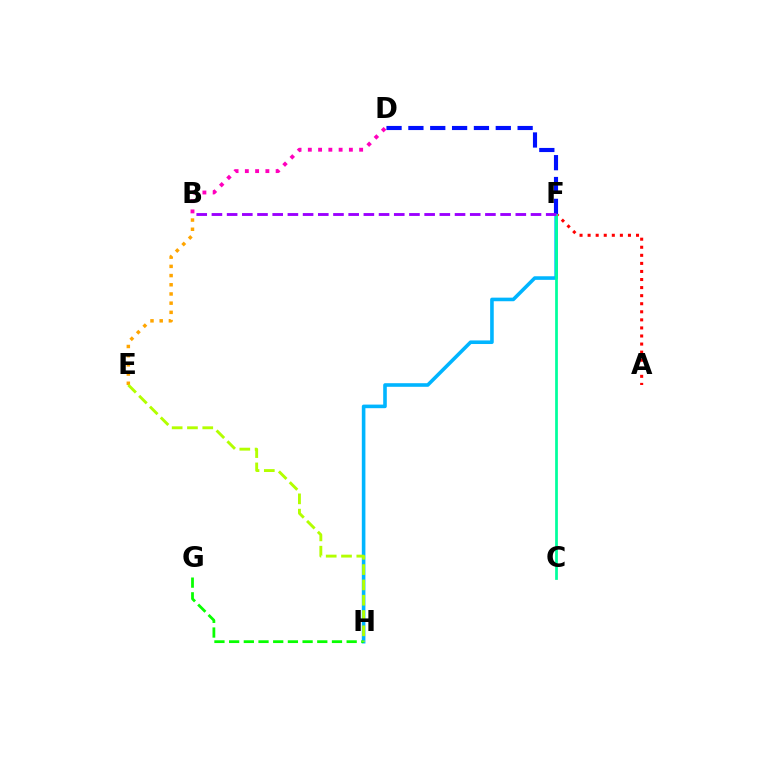{('B', 'D'): [{'color': '#ff00bd', 'line_style': 'dotted', 'thickness': 2.79}], ('F', 'H'): [{'color': '#00b5ff', 'line_style': 'solid', 'thickness': 2.59}], ('A', 'F'): [{'color': '#ff0000', 'line_style': 'dotted', 'thickness': 2.19}], ('B', 'E'): [{'color': '#ffa500', 'line_style': 'dotted', 'thickness': 2.5}], ('G', 'H'): [{'color': '#08ff00', 'line_style': 'dashed', 'thickness': 2.0}], ('C', 'F'): [{'color': '#00ff9d', 'line_style': 'solid', 'thickness': 1.97}], ('E', 'H'): [{'color': '#b3ff00', 'line_style': 'dashed', 'thickness': 2.08}], ('D', 'F'): [{'color': '#0010ff', 'line_style': 'dashed', 'thickness': 2.97}], ('B', 'F'): [{'color': '#9b00ff', 'line_style': 'dashed', 'thickness': 2.06}]}